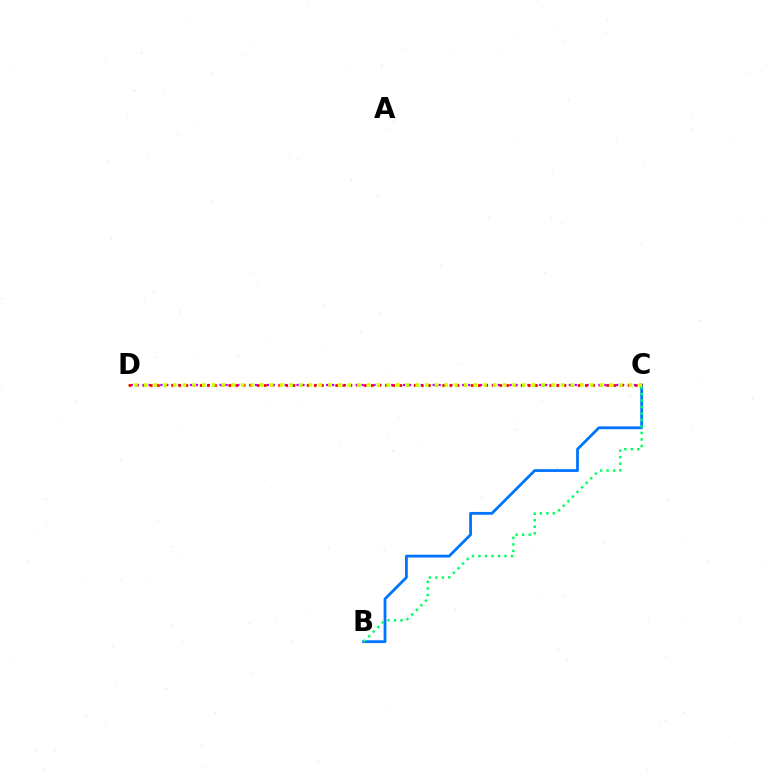{('B', 'C'): [{'color': '#0074ff', 'line_style': 'solid', 'thickness': 2.01}, {'color': '#00ff5c', 'line_style': 'dotted', 'thickness': 1.77}], ('C', 'D'): [{'color': '#b900ff', 'line_style': 'dotted', 'thickness': 1.61}, {'color': '#ff0000', 'line_style': 'dotted', 'thickness': 1.94}, {'color': '#d1ff00', 'line_style': 'dotted', 'thickness': 2.63}]}